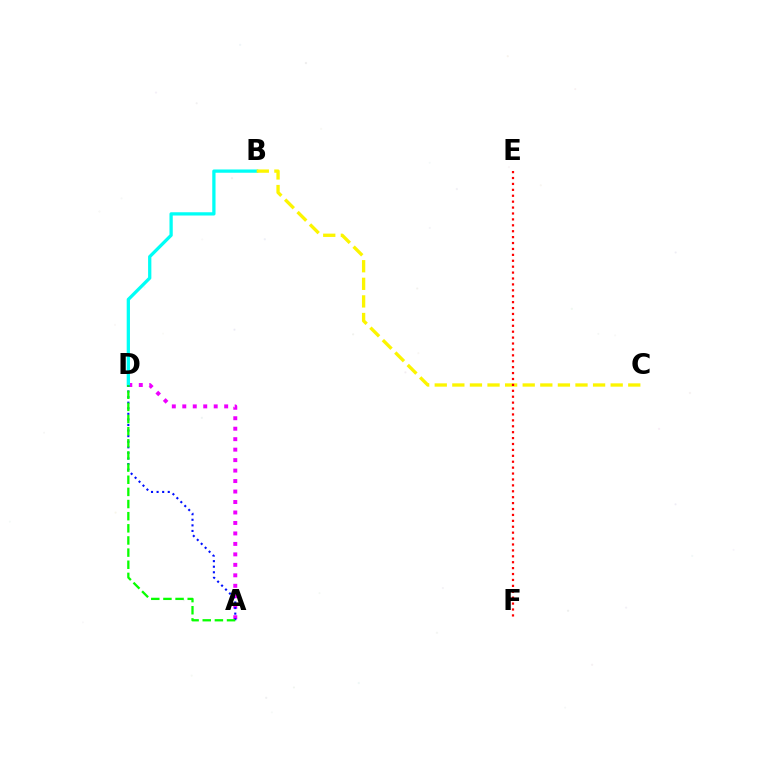{('A', 'D'): [{'color': '#ee00ff', 'line_style': 'dotted', 'thickness': 2.85}, {'color': '#0010ff', 'line_style': 'dotted', 'thickness': 1.52}, {'color': '#08ff00', 'line_style': 'dashed', 'thickness': 1.65}], ('B', 'D'): [{'color': '#00fff6', 'line_style': 'solid', 'thickness': 2.36}], ('B', 'C'): [{'color': '#fcf500', 'line_style': 'dashed', 'thickness': 2.39}], ('E', 'F'): [{'color': '#ff0000', 'line_style': 'dotted', 'thickness': 1.61}]}